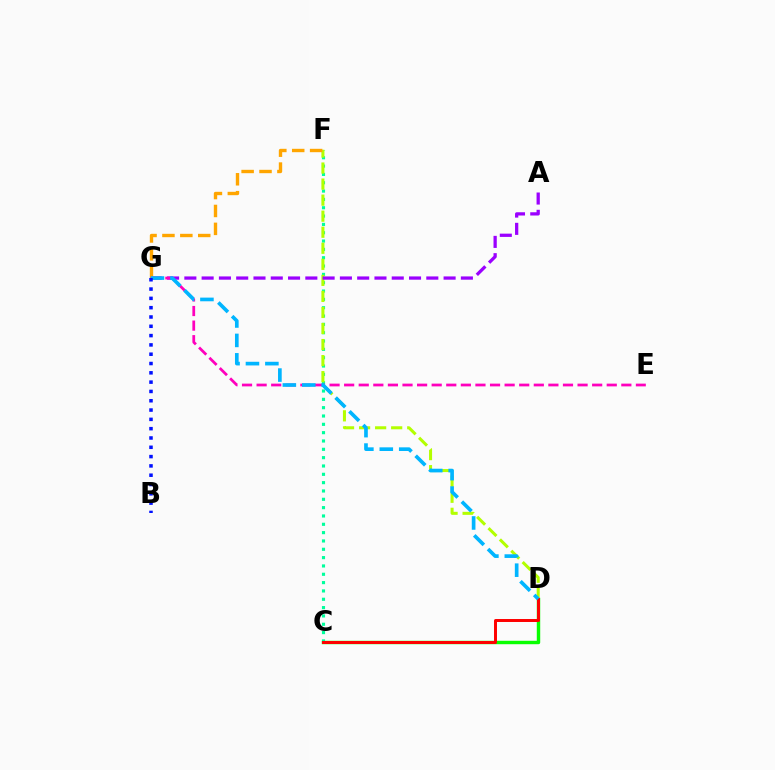{('C', 'D'): [{'color': '#08ff00', 'line_style': 'solid', 'thickness': 2.46}, {'color': '#ff0000', 'line_style': 'solid', 'thickness': 2.14}], ('C', 'F'): [{'color': '#00ff9d', 'line_style': 'dotted', 'thickness': 2.26}], ('D', 'F'): [{'color': '#b3ff00', 'line_style': 'dashed', 'thickness': 2.18}], ('A', 'G'): [{'color': '#9b00ff', 'line_style': 'dashed', 'thickness': 2.35}], ('F', 'G'): [{'color': '#ffa500', 'line_style': 'dashed', 'thickness': 2.43}], ('E', 'G'): [{'color': '#ff00bd', 'line_style': 'dashed', 'thickness': 1.98}], ('D', 'G'): [{'color': '#00b5ff', 'line_style': 'dashed', 'thickness': 2.64}], ('B', 'G'): [{'color': '#0010ff', 'line_style': 'dotted', 'thickness': 2.53}]}